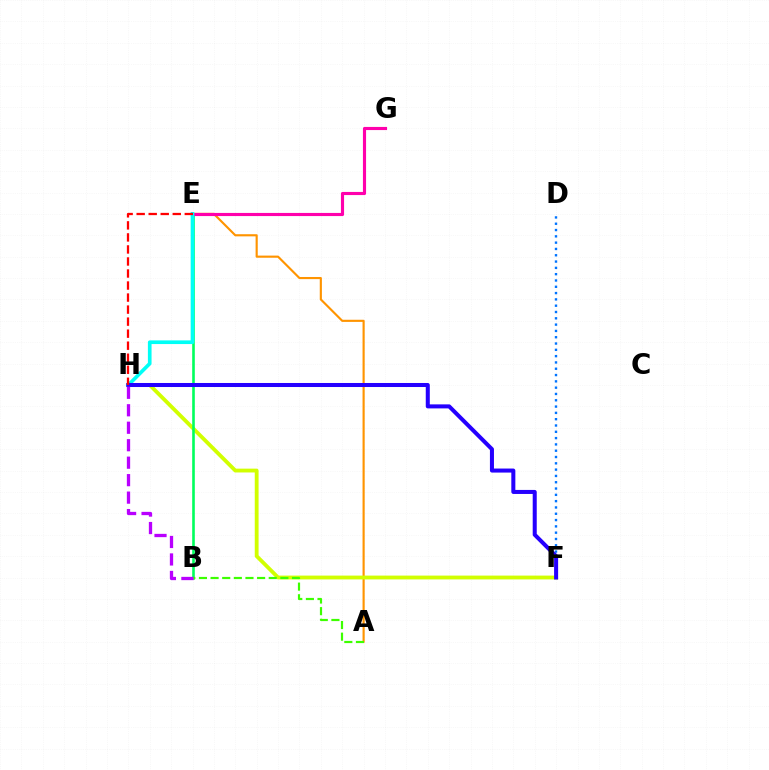{('D', 'F'): [{'color': '#0074ff', 'line_style': 'dotted', 'thickness': 1.71}], ('A', 'E'): [{'color': '#ff9400', 'line_style': 'solid', 'thickness': 1.54}], ('F', 'H'): [{'color': '#d1ff00', 'line_style': 'solid', 'thickness': 2.75}, {'color': '#2500ff', 'line_style': 'solid', 'thickness': 2.9}], ('B', 'E'): [{'color': '#00ff5c', 'line_style': 'solid', 'thickness': 1.88}], ('E', 'G'): [{'color': '#ff00ac', 'line_style': 'solid', 'thickness': 2.26}], ('E', 'H'): [{'color': '#00fff6', 'line_style': 'solid', 'thickness': 2.64}, {'color': '#ff0000', 'line_style': 'dashed', 'thickness': 1.63}], ('A', 'B'): [{'color': '#3dff00', 'line_style': 'dashed', 'thickness': 1.58}], ('B', 'H'): [{'color': '#b900ff', 'line_style': 'dashed', 'thickness': 2.37}]}